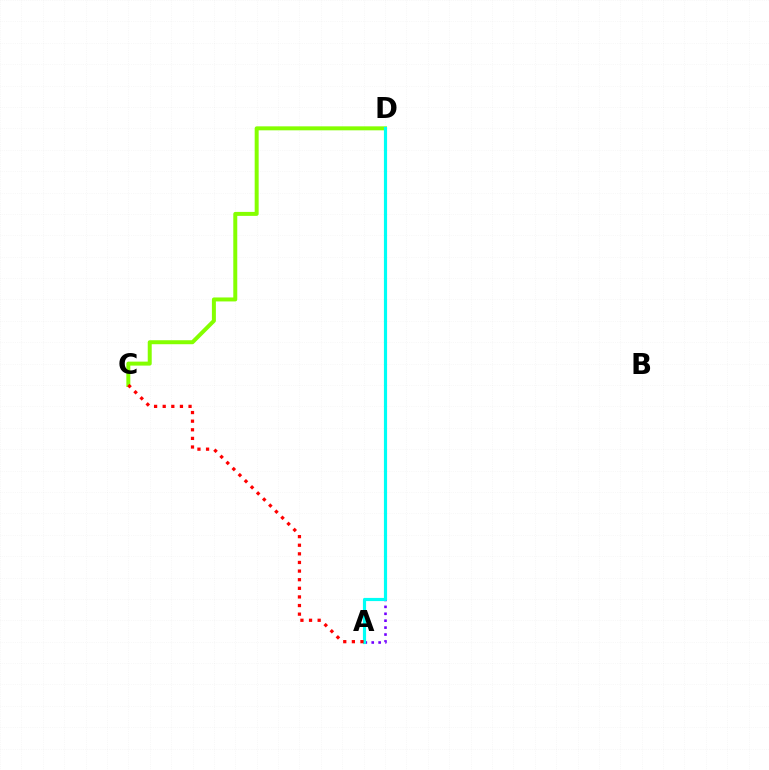{('A', 'D'): [{'color': '#7200ff', 'line_style': 'dotted', 'thickness': 1.88}, {'color': '#00fff6', 'line_style': 'solid', 'thickness': 2.28}], ('C', 'D'): [{'color': '#84ff00', 'line_style': 'solid', 'thickness': 2.86}], ('A', 'C'): [{'color': '#ff0000', 'line_style': 'dotted', 'thickness': 2.34}]}